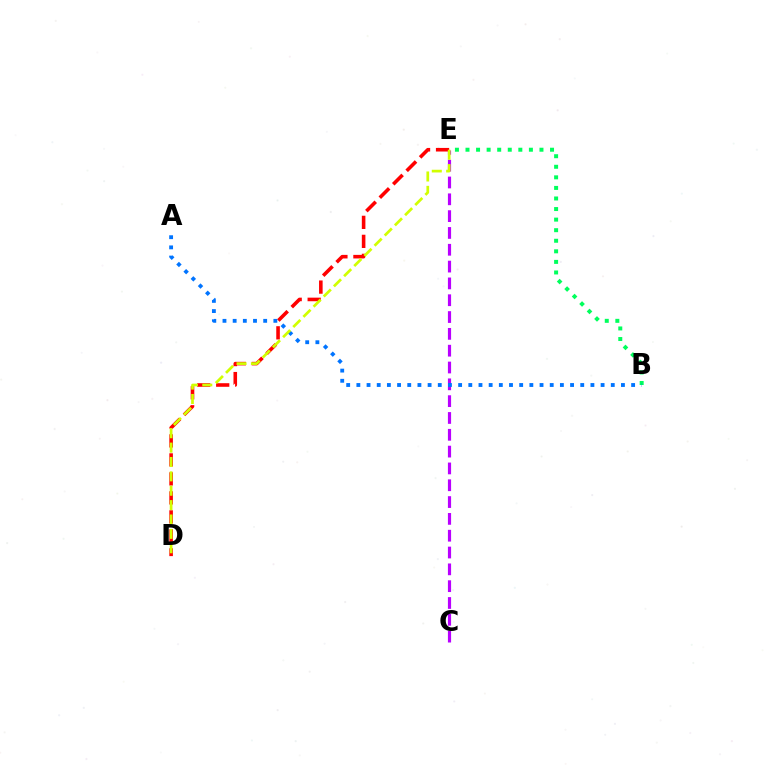{('D', 'E'): [{'color': '#ff0000', 'line_style': 'dashed', 'thickness': 2.58}, {'color': '#d1ff00', 'line_style': 'dashed', 'thickness': 1.95}], ('C', 'E'): [{'color': '#b900ff', 'line_style': 'dashed', 'thickness': 2.28}], ('B', 'E'): [{'color': '#00ff5c', 'line_style': 'dotted', 'thickness': 2.87}], ('A', 'B'): [{'color': '#0074ff', 'line_style': 'dotted', 'thickness': 2.76}]}